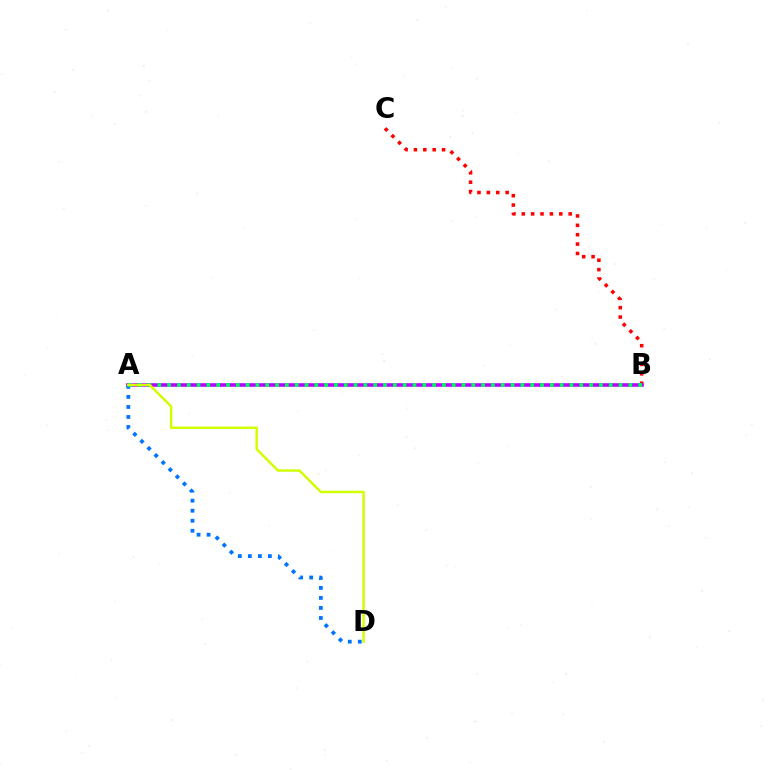{('B', 'C'): [{'color': '#ff0000', 'line_style': 'dotted', 'thickness': 2.55}], ('A', 'B'): [{'color': '#b900ff', 'line_style': 'solid', 'thickness': 2.58}, {'color': '#00ff5c', 'line_style': 'dotted', 'thickness': 2.67}], ('A', 'D'): [{'color': '#0074ff', 'line_style': 'dotted', 'thickness': 2.72}, {'color': '#d1ff00', 'line_style': 'solid', 'thickness': 1.77}]}